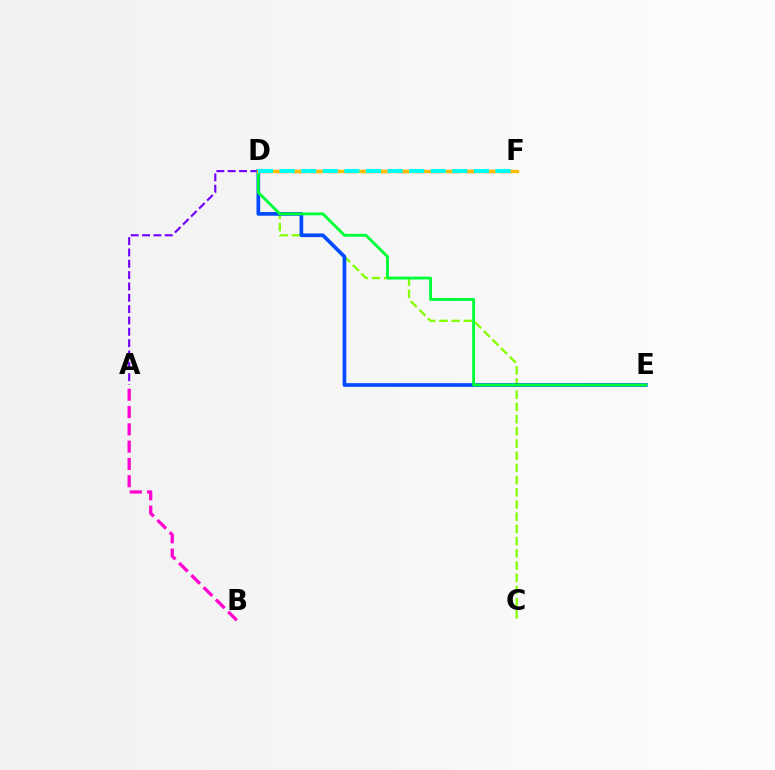{('C', 'D'): [{'color': '#84ff00', 'line_style': 'dashed', 'thickness': 1.66}], ('A', 'D'): [{'color': '#7200ff', 'line_style': 'dashed', 'thickness': 1.54}], ('D', 'F'): [{'color': '#ff0000', 'line_style': 'dashed', 'thickness': 2.34}, {'color': '#ffbd00', 'line_style': 'solid', 'thickness': 2.38}, {'color': '#00fff6', 'line_style': 'dashed', 'thickness': 2.93}], ('A', 'B'): [{'color': '#ff00cf', 'line_style': 'dashed', 'thickness': 2.35}], ('D', 'E'): [{'color': '#004bff', 'line_style': 'solid', 'thickness': 2.65}, {'color': '#00ff39', 'line_style': 'solid', 'thickness': 2.06}]}